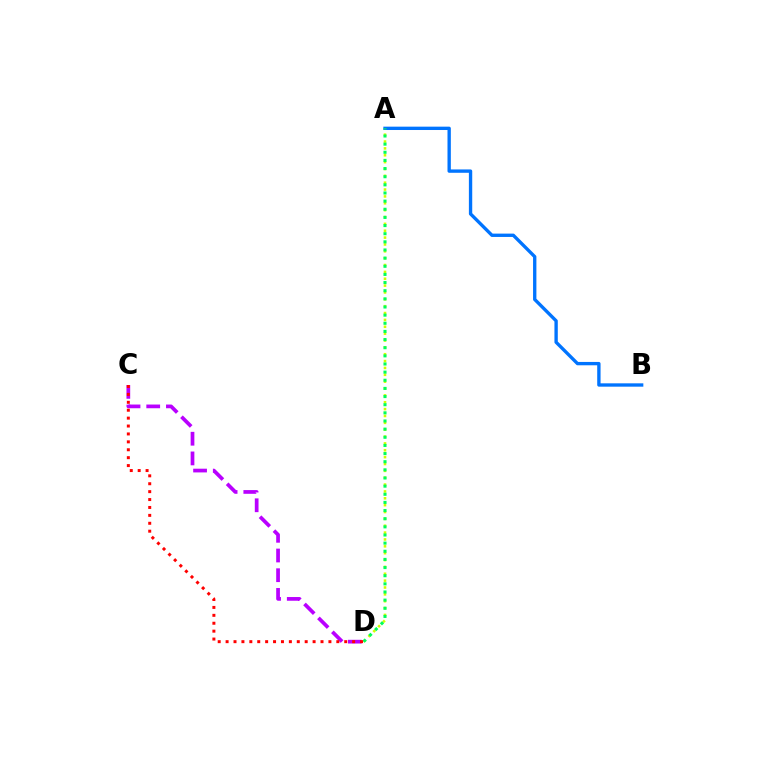{('A', 'D'): [{'color': '#d1ff00', 'line_style': 'dotted', 'thickness': 1.86}, {'color': '#00ff5c', 'line_style': 'dotted', 'thickness': 2.21}], ('C', 'D'): [{'color': '#b900ff', 'line_style': 'dashed', 'thickness': 2.68}, {'color': '#ff0000', 'line_style': 'dotted', 'thickness': 2.15}], ('A', 'B'): [{'color': '#0074ff', 'line_style': 'solid', 'thickness': 2.41}]}